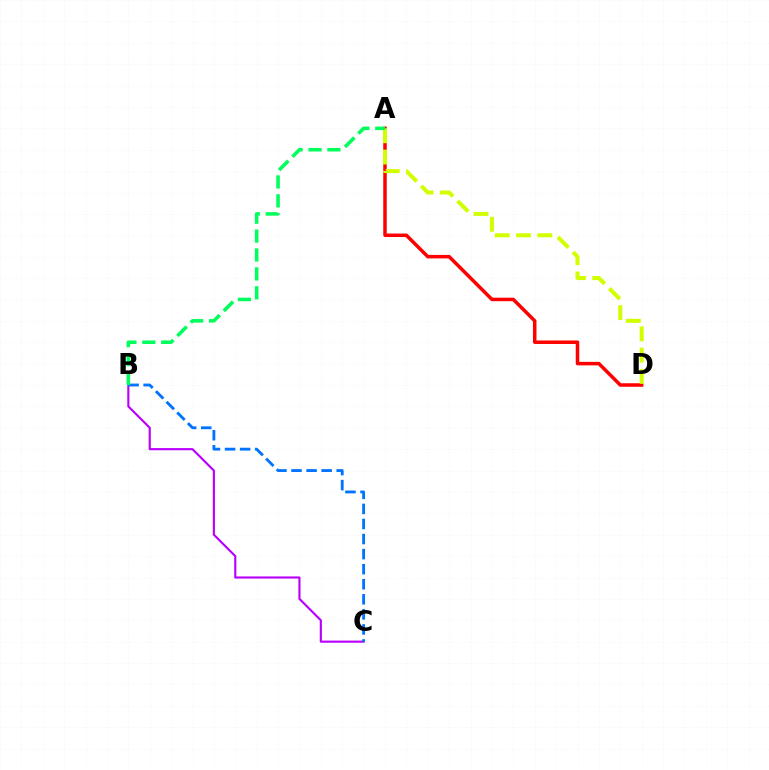{('A', 'D'): [{'color': '#ff0000', 'line_style': 'solid', 'thickness': 2.52}, {'color': '#d1ff00', 'line_style': 'dashed', 'thickness': 2.89}], ('B', 'C'): [{'color': '#b900ff', 'line_style': 'solid', 'thickness': 1.54}, {'color': '#0074ff', 'line_style': 'dashed', 'thickness': 2.05}], ('A', 'B'): [{'color': '#00ff5c', 'line_style': 'dashed', 'thickness': 2.57}]}